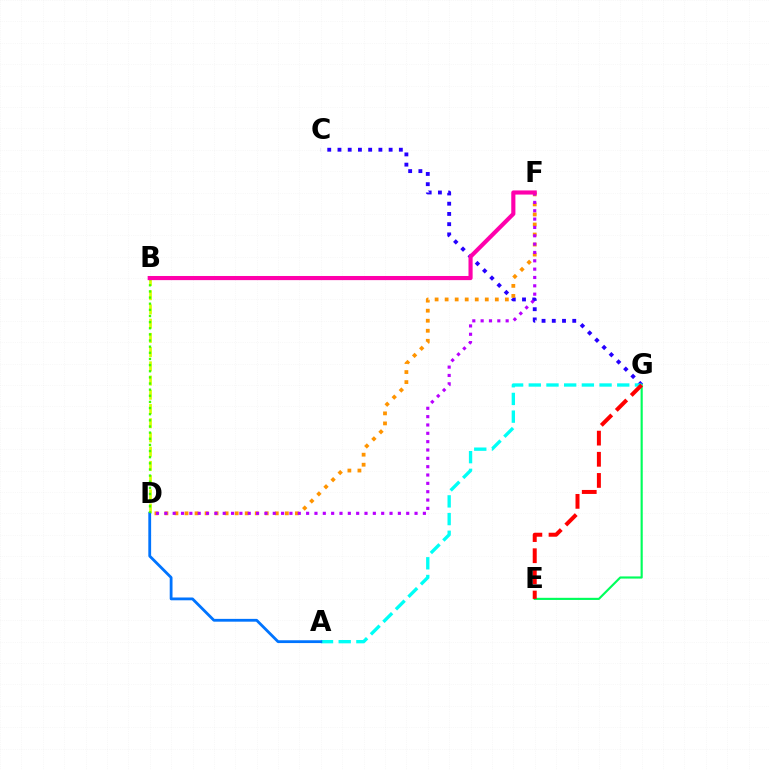{('C', 'G'): [{'color': '#2500ff', 'line_style': 'dotted', 'thickness': 2.78}], ('E', 'G'): [{'color': '#00ff5c', 'line_style': 'solid', 'thickness': 1.55}, {'color': '#ff0000', 'line_style': 'dashed', 'thickness': 2.87}], ('B', 'D'): [{'color': '#d1ff00', 'line_style': 'dashed', 'thickness': 1.93}, {'color': '#3dff00', 'line_style': 'dotted', 'thickness': 1.67}], ('A', 'G'): [{'color': '#00fff6', 'line_style': 'dashed', 'thickness': 2.4}], ('D', 'F'): [{'color': '#ff9400', 'line_style': 'dotted', 'thickness': 2.73}, {'color': '#b900ff', 'line_style': 'dotted', 'thickness': 2.27}], ('A', 'D'): [{'color': '#0074ff', 'line_style': 'solid', 'thickness': 2.02}], ('B', 'F'): [{'color': '#ff00ac', 'line_style': 'solid', 'thickness': 2.97}]}